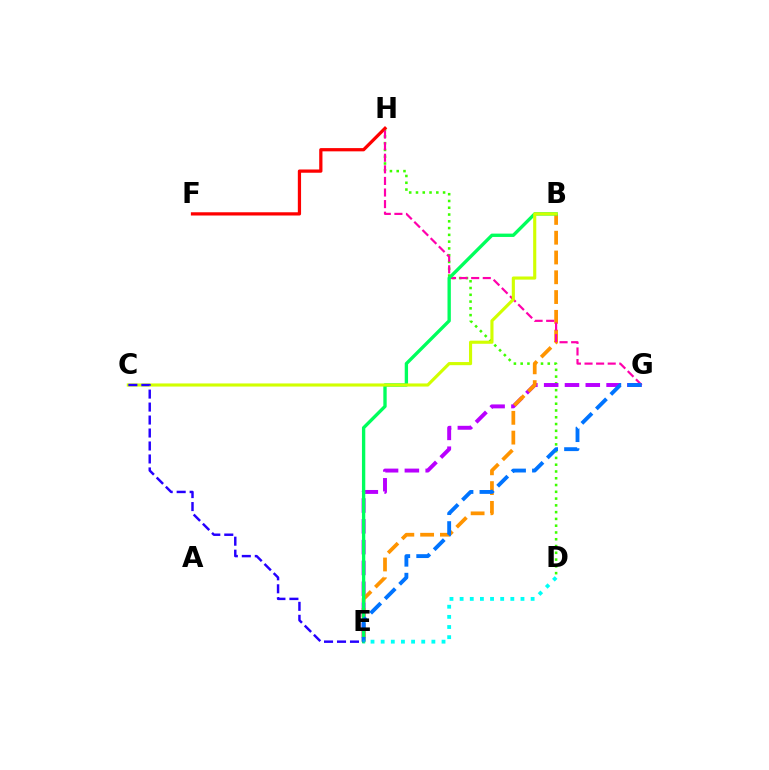{('D', 'H'): [{'color': '#3dff00', 'line_style': 'dotted', 'thickness': 1.84}], ('E', 'G'): [{'color': '#b900ff', 'line_style': 'dashed', 'thickness': 2.83}, {'color': '#0074ff', 'line_style': 'dashed', 'thickness': 2.78}], ('B', 'E'): [{'color': '#ff9400', 'line_style': 'dashed', 'thickness': 2.69}, {'color': '#00ff5c', 'line_style': 'solid', 'thickness': 2.41}], ('F', 'H'): [{'color': '#ff0000', 'line_style': 'solid', 'thickness': 2.34}], ('G', 'H'): [{'color': '#ff00ac', 'line_style': 'dashed', 'thickness': 1.57}], ('B', 'C'): [{'color': '#d1ff00', 'line_style': 'solid', 'thickness': 2.25}], ('C', 'E'): [{'color': '#2500ff', 'line_style': 'dashed', 'thickness': 1.76}], ('D', 'E'): [{'color': '#00fff6', 'line_style': 'dotted', 'thickness': 2.76}]}